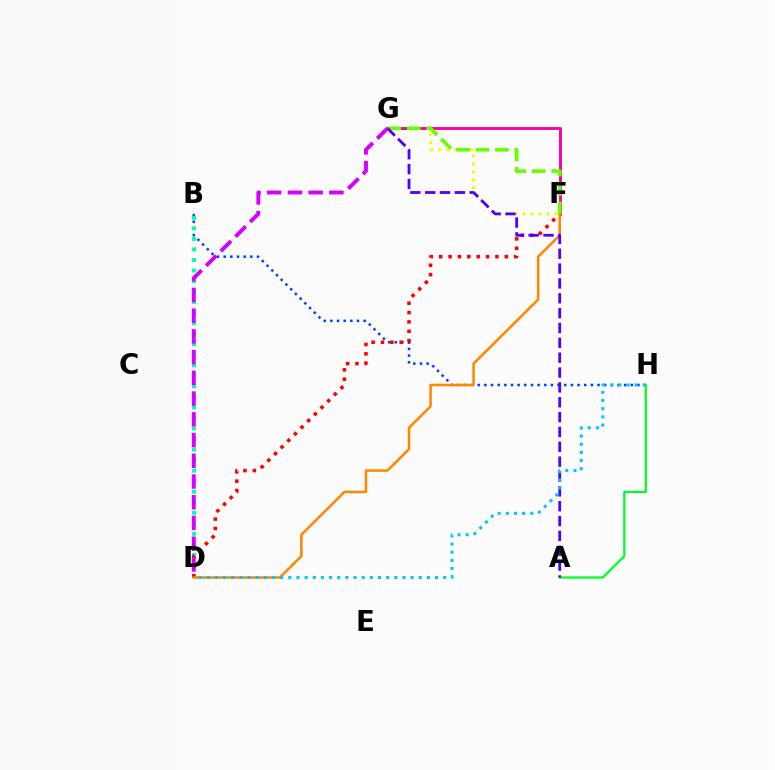{('F', 'G'): [{'color': '#eeff00', 'line_style': 'dotted', 'thickness': 2.17}, {'color': '#ff00a0', 'line_style': 'solid', 'thickness': 2.1}, {'color': '#66ff00', 'line_style': 'dashed', 'thickness': 2.64}], ('B', 'H'): [{'color': '#003fff', 'line_style': 'dotted', 'thickness': 1.81}], ('A', 'H'): [{'color': '#00ff27', 'line_style': 'solid', 'thickness': 1.62}], ('B', 'D'): [{'color': '#00ffaf', 'line_style': 'dotted', 'thickness': 2.86}], ('D', 'F'): [{'color': '#ff0000', 'line_style': 'dotted', 'thickness': 2.55}, {'color': '#ff8800', 'line_style': 'solid', 'thickness': 1.84}], ('A', 'G'): [{'color': '#4f00ff', 'line_style': 'dashed', 'thickness': 2.02}], ('D', 'G'): [{'color': '#d600ff', 'line_style': 'dashed', 'thickness': 2.82}], ('D', 'H'): [{'color': '#00c7ff', 'line_style': 'dotted', 'thickness': 2.22}]}